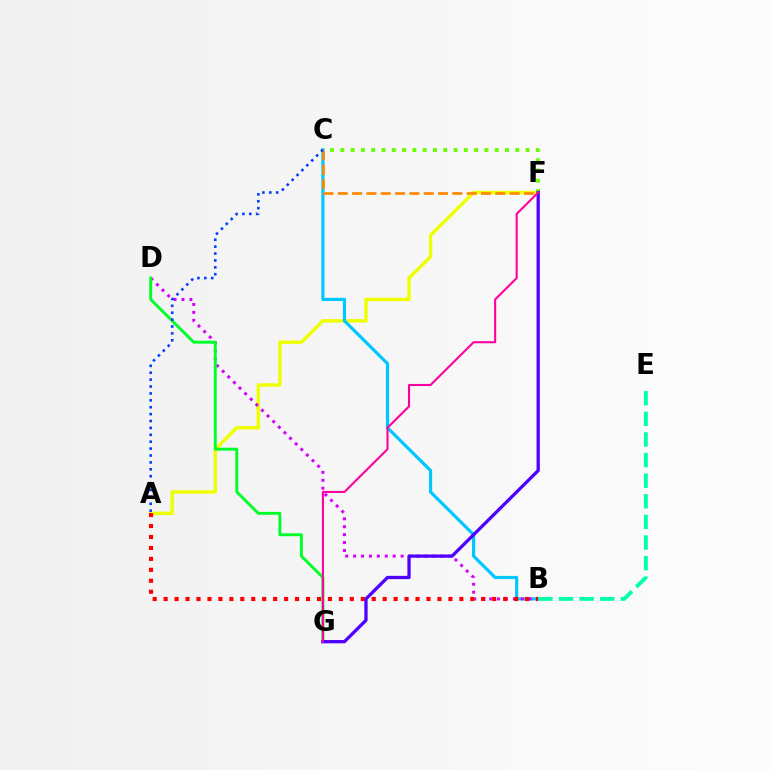{('A', 'F'): [{'color': '#eeff00', 'line_style': 'solid', 'thickness': 2.47}], ('B', 'C'): [{'color': '#00c7ff', 'line_style': 'solid', 'thickness': 2.29}], ('B', 'D'): [{'color': '#d600ff', 'line_style': 'dotted', 'thickness': 2.15}], ('A', 'B'): [{'color': '#ff0000', 'line_style': 'dotted', 'thickness': 2.98}], ('B', 'E'): [{'color': '#00ffaf', 'line_style': 'dashed', 'thickness': 2.8}], ('D', 'G'): [{'color': '#00ff27', 'line_style': 'solid', 'thickness': 2.1}], ('C', 'F'): [{'color': '#66ff00', 'line_style': 'dotted', 'thickness': 2.8}, {'color': '#ff8800', 'line_style': 'dashed', 'thickness': 1.95}], ('F', 'G'): [{'color': '#4f00ff', 'line_style': 'solid', 'thickness': 2.36}, {'color': '#ff00a0', 'line_style': 'solid', 'thickness': 1.51}], ('A', 'C'): [{'color': '#003fff', 'line_style': 'dotted', 'thickness': 1.87}]}